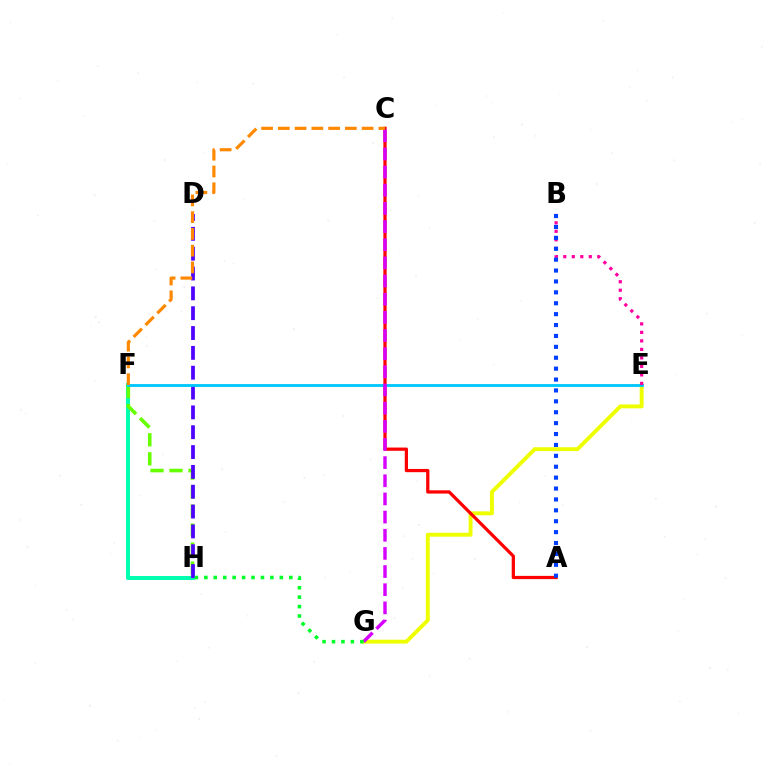{('F', 'H'): [{'color': '#00ffaf', 'line_style': 'solid', 'thickness': 2.9}, {'color': '#66ff00', 'line_style': 'dashed', 'thickness': 2.58}], ('E', 'G'): [{'color': '#eeff00', 'line_style': 'solid', 'thickness': 2.8}], ('A', 'C'): [{'color': '#ff0000', 'line_style': 'solid', 'thickness': 2.33}], ('D', 'H'): [{'color': '#4f00ff', 'line_style': 'dashed', 'thickness': 2.69}], ('E', 'F'): [{'color': '#00c7ff', 'line_style': 'solid', 'thickness': 2.06}], ('C', 'G'): [{'color': '#d600ff', 'line_style': 'dashed', 'thickness': 2.47}], ('B', 'E'): [{'color': '#ff00a0', 'line_style': 'dotted', 'thickness': 2.31}], ('C', 'F'): [{'color': '#ff8800', 'line_style': 'dashed', 'thickness': 2.28}], ('G', 'H'): [{'color': '#00ff27', 'line_style': 'dotted', 'thickness': 2.56}], ('A', 'B'): [{'color': '#003fff', 'line_style': 'dotted', 'thickness': 2.96}]}